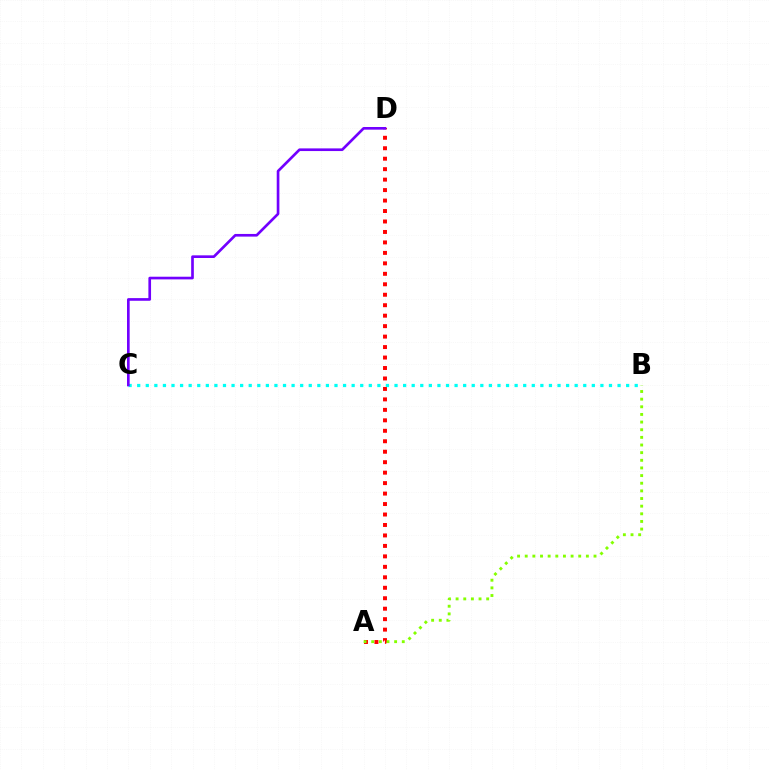{('A', 'D'): [{'color': '#ff0000', 'line_style': 'dotted', 'thickness': 2.84}], ('B', 'C'): [{'color': '#00fff6', 'line_style': 'dotted', 'thickness': 2.33}], ('A', 'B'): [{'color': '#84ff00', 'line_style': 'dotted', 'thickness': 2.08}], ('C', 'D'): [{'color': '#7200ff', 'line_style': 'solid', 'thickness': 1.92}]}